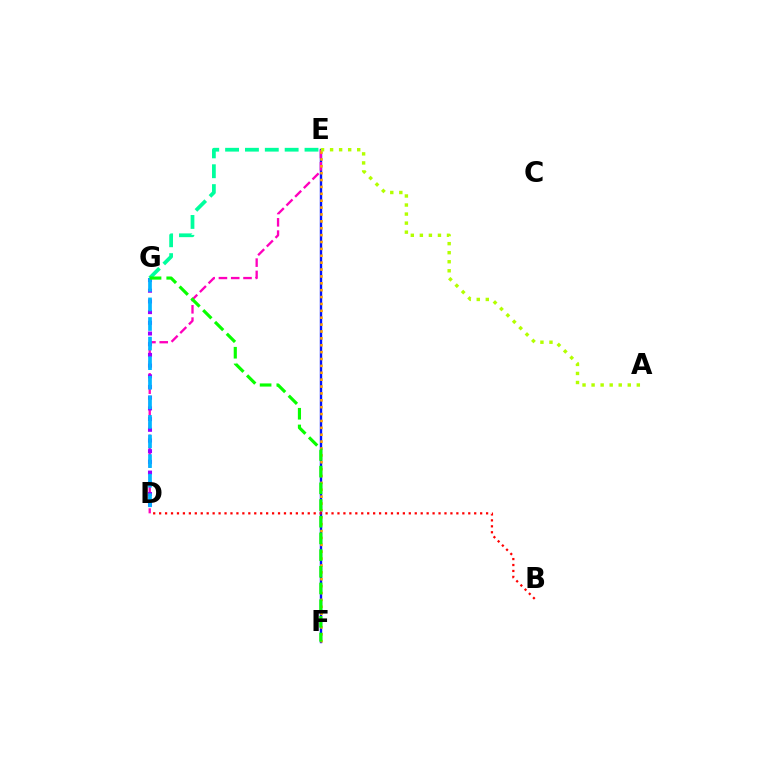{('E', 'F'): [{'color': '#0010ff', 'line_style': 'solid', 'thickness': 1.74}, {'color': '#ffa500', 'line_style': 'dotted', 'thickness': 1.87}], ('E', 'G'): [{'color': '#00ff9d', 'line_style': 'dashed', 'thickness': 2.7}], ('D', 'E'): [{'color': '#ff00bd', 'line_style': 'dashed', 'thickness': 1.67}], ('B', 'D'): [{'color': '#ff0000', 'line_style': 'dotted', 'thickness': 1.62}], ('D', 'G'): [{'color': '#9b00ff', 'line_style': 'dotted', 'thickness': 2.91}, {'color': '#00b5ff', 'line_style': 'dashed', 'thickness': 2.66}], ('A', 'E'): [{'color': '#b3ff00', 'line_style': 'dotted', 'thickness': 2.46}], ('F', 'G'): [{'color': '#08ff00', 'line_style': 'dashed', 'thickness': 2.27}]}